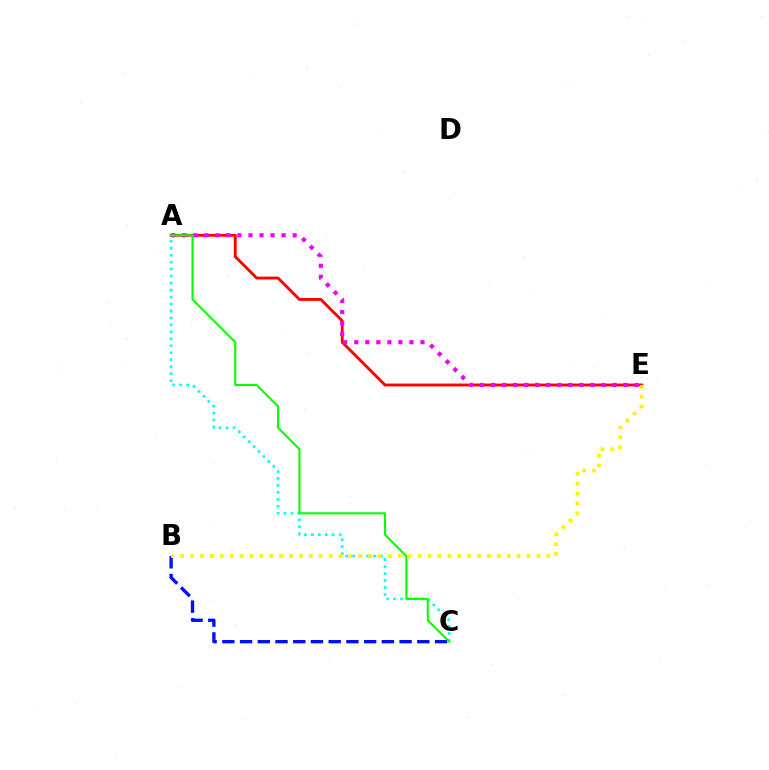{('A', 'E'): [{'color': '#ff0000', 'line_style': 'solid', 'thickness': 2.06}, {'color': '#ee00ff', 'line_style': 'dotted', 'thickness': 3.0}], ('A', 'C'): [{'color': '#00fff6', 'line_style': 'dotted', 'thickness': 1.89}, {'color': '#08ff00', 'line_style': 'solid', 'thickness': 1.51}], ('B', 'C'): [{'color': '#0010ff', 'line_style': 'dashed', 'thickness': 2.41}], ('B', 'E'): [{'color': '#fcf500', 'line_style': 'dotted', 'thickness': 2.69}]}